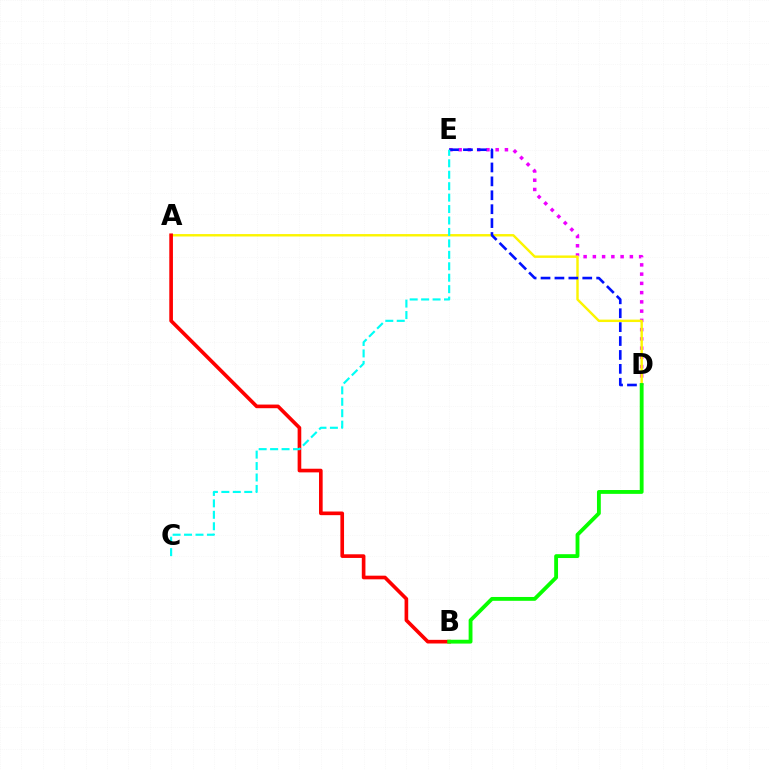{('D', 'E'): [{'color': '#ee00ff', 'line_style': 'dotted', 'thickness': 2.51}, {'color': '#0010ff', 'line_style': 'dashed', 'thickness': 1.89}], ('A', 'D'): [{'color': '#fcf500', 'line_style': 'solid', 'thickness': 1.74}], ('A', 'B'): [{'color': '#ff0000', 'line_style': 'solid', 'thickness': 2.63}], ('B', 'D'): [{'color': '#08ff00', 'line_style': 'solid', 'thickness': 2.76}], ('C', 'E'): [{'color': '#00fff6', 'line_style': 'dashed', 'thickness': 1.55}]}